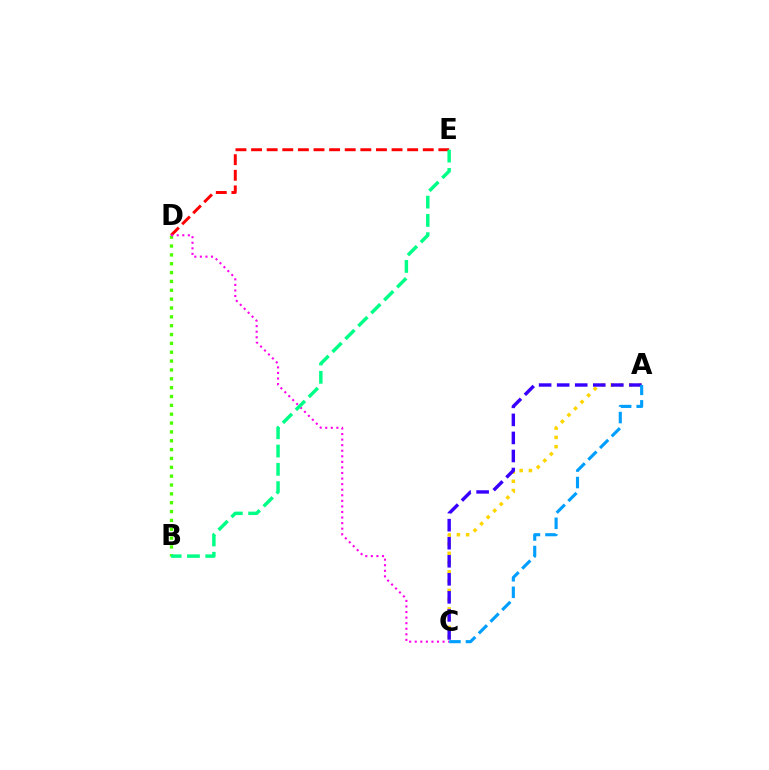{('A', 'C'): [{'color': '#ffd500', 'line_style': 'dotted', 'thickness': 2.52}, {'color': '#3700ff', 'line_style': 'dashed', 'thickness': 2.45}, {'color': '#009eff', 'line_style': 'dashed', 'thickness': 2.25}], ('B', 'D'): [{'color': '#4fff00', 'line_style': 'dotted', 'thickness': 2.4}], ('D', 'E'): [{'color': '#ff0000', 'line_style': 'dashed', 'thickness': 2.12}], ('C', 'D'): [{'color': '#ff00ed', 'line_style': 'dotted', 'thickness': 1.51}], ('B', 'E'): [{'color': '#00ff86', 'line_style': 'dashed', 'thickness': 2.48}]}